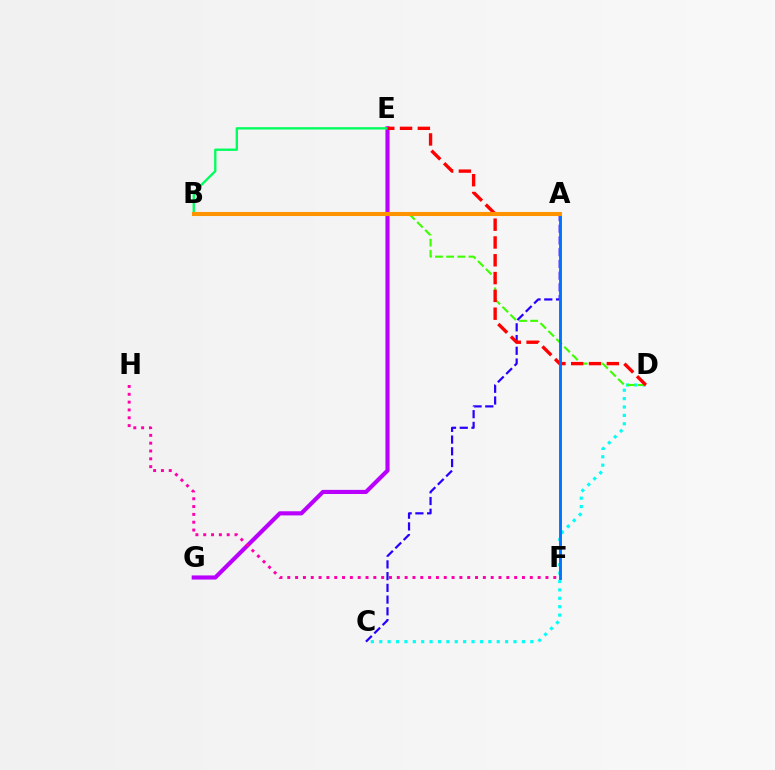{('E', 'G'): [{'color': '#b900ff', 'line_style': 'solid', 'thickness': 2.98}], ('A', 'B'): [{'color': '#d1ff00', 'line_style': 'dashed', 'thickness': 1.52}, {'color': '#ff9400', 'line_style': 'solid', 'thickness': 2.92}], ('A', 'C'): [{'color': '#2500ff', 'line_style': 'dashed', 'thickness': 1.59}], ('C', 'D'): [{'color': '#00fff6', 'line_style': 'dotted', 'thickness': 2.28}], ('B', 'E'): [{'color': '#00ff5c', 'line_style': 'solid', 'thickness': 1.68}], ('B', 'D'): [{'color': '#3dff00', 'line_style': 'dashed', 'thickness': 1.52}], ('D', 'E'): [{'color': '#ff0000', 'line_style': 'dashed', 'thickness': 2.42}], ('A', 'F'): [{'color': '#0074ff', 'line_style': 'solid', 'thickness': 2.09}], ('F', 'H'): [{'color': '#ff00ac', 'line_style': 'dotted', 'thickness': 2.13}]}